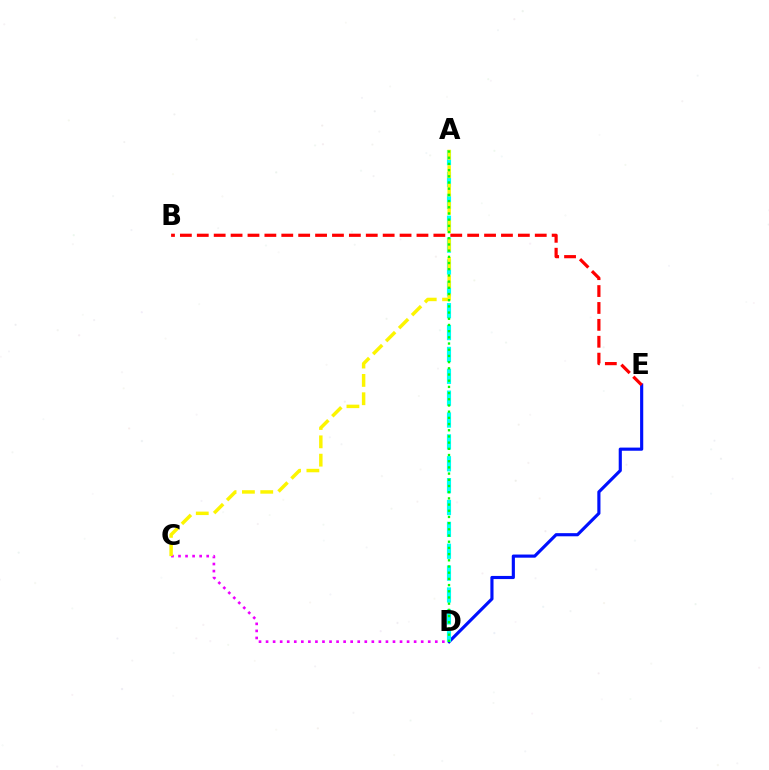{('D', 'E'): [{'color': '#0010ff', 'line_style': 'solid', 'thickness': 2.26}], ('B', 'E'): [{'color': '#ff0000', 'line_style': 'dashed', 'thickness': 2.3}], ('A', 'D'): [{'color': '#00fff6', 'line_style': 'dashed', 'thickness': 2.97}, {'color': '#08ff00', 'line_style': 'dotted', 'thickness': 1.68}], ('C', 'D'): [{'color': '#ee00ff', 'line_style': 'dotted', 'thickness': 1.92}], ('A', 'C'): [{'color': '#fcf500', 'line_style': 'dashed', 'thickness': 2.49}]}